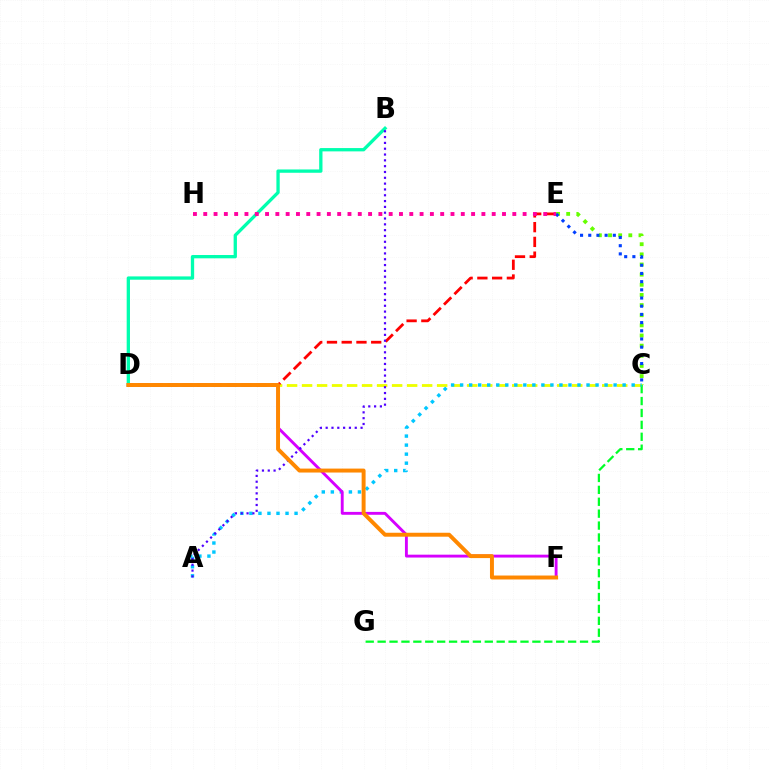{('C', 'E'): [{'color': '#66ff00', 'line_style': 'dotted', 'thickness': 2.76}, {'color': '#003fff', 'line_style': 'dotted', 'thickness': 2.23}], ('C', 'D'): [{'color': '#eeff00', 'line_style': 'dashed', 'thickness': 2.04}], ('C', 'G'): [{'color': '#00ff27', 'line_style': 'dashed', 'thickness': 1.62}], ('A', 'C'): [{'color': '#00c7ff', 'line_style': 'dotted', 'thickness': 2.45}], ('B', 'D'): [{'color': '#00ffaf', 'line_style': 'solid', 'thickness': 2.38}], ('D', 'F'): [{'color': '#d600ff', 'line_style': 'solid', 'thickness': 2.07}, {'color': '#ff8800', 'line_style': 'solid', 'thickness': 2.84}], ('D', 'E'): [{'color': '#ff0000', 'line_style': 'dashed', 'thickness': 2.0}], ('A', 'B'): [{'color': '#4f00ff', 'line_style': 'dotted', 'thickness': 1.58}], ('E', 'H'): [{'color': '#ff00a0', 'line_style': 'dotted', 'thickness': 2.8}]}